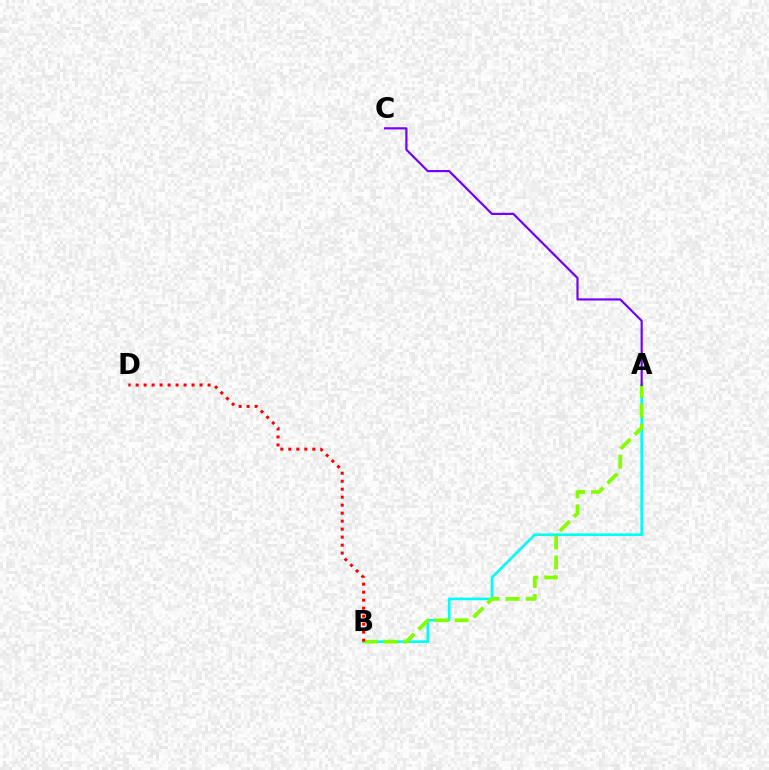{('A', 'B'): [{'color': '#00fff6', 'line_style': 'solid', 'thickness': 1.9}, {'color': '#84ff00', 'line_style': 'dashed', 'thickness': 2.71}], ('A', 'C'): [{'color': '#7200ff', 'line_style': 'solid', 'thickness': 1.57}], ('B', 'D'): [{'color': '#ff0000', 'line_style': 'dotted', 'thickness': 2.17}]}